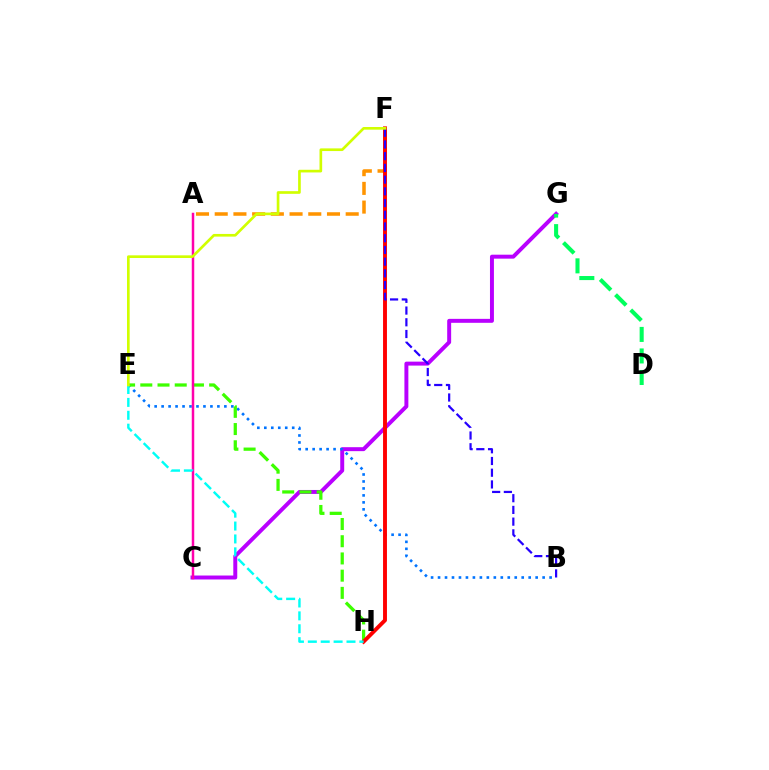{('C', 'G'): [{'color': '#b900ff', 'line_style': 'solid', 'thickness': 2.85}], ('A', 'F'): [{'color': '#ff9400', 'line_style': 'dashed', 'thickness': 2.54}], ('B', 'E'): [{'color': '#0074ff', 'line_style': 'dotted', 'thickness': 1.89}], ('E', 'H'): [{'color': '#3dff00', 'line_style': 'dashed', 'thickness': 2.34}, {'color': '#00fff6', 'line_style': 'dashed', 'thickness': 1.75}], ('D', 'G'): [{'color': '#00ff5c', 'line_style': 'dashed', 'thickness': 2.93}], ('A', 'C'): [{'color': '#ff00ac', 'line_style': 'solid', 'thickness': 1.79}], ('F', 'H'): [{'color': '#ff0000', 'line_style': 'solid', 'thickness': 2.8}], ('B', 'F'): [{'color': '#2500ff', 'line_style': 'dashed', 'thickness': 1.59}], ('E', 'F'): [{'color': '#d1ff00', 'line_style': 'solid', 'thickness': 1.92}]}